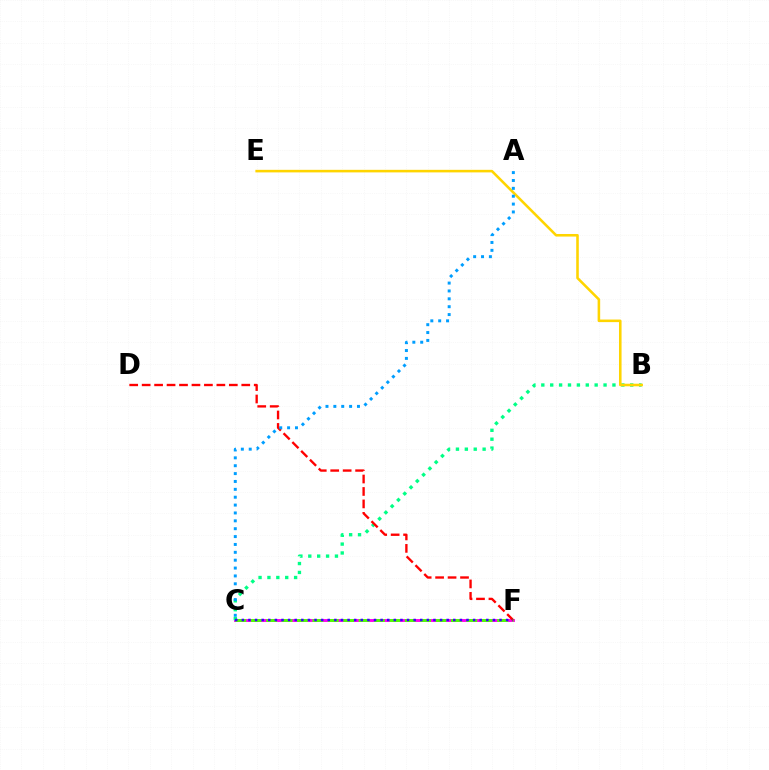{('C', 'F'): [{'color': '#ff00ed', 'line_style': 'solid', 'thickness': 2.1}, {'color': '#4fff00', 'line_style': 'dashed', 'thickness': 2.09}, {'color': '#3700ff', 'line_style': 'dotted', 'thickness': 1.8}], ('B', 'C'): [{'color': '#00ff86', 'line_style': 'dotted', 'thickness': 2.42}], ('D', 'F'): [{'color': '#ff0000', 'line_style': 'dashed', 'thickness': 1.69}], ('B', 'E'): [{'color': '#ffd500', 'line_style': 'solid', 'thickness': 1.85}], ('A', 'C'): [{'color': '#009eff', 'line_style': 'dotted', 'thickness': 2.14}]}